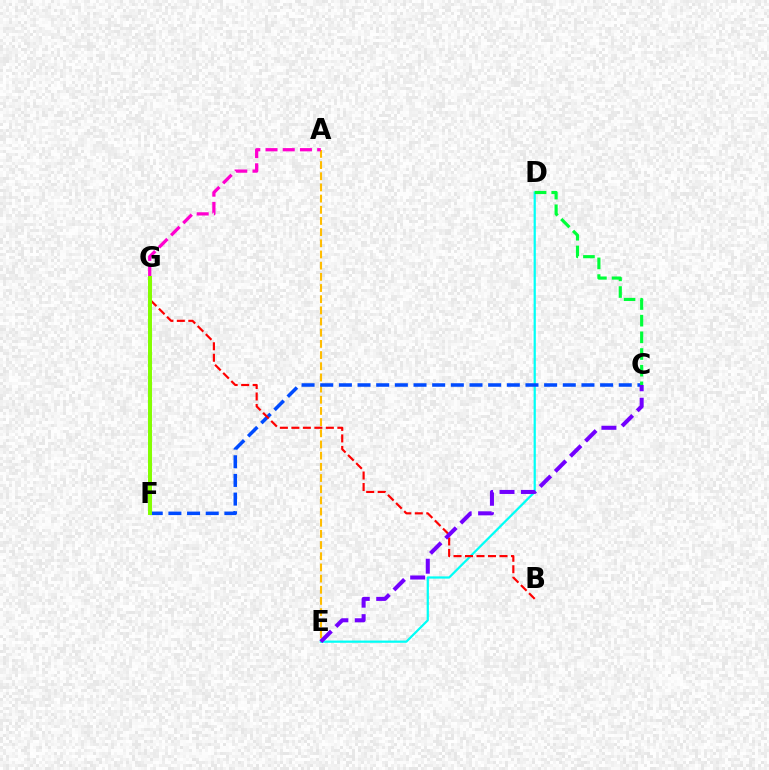{('D', 'E'): [{'color': '#00fff6', 'line_style': 'solid', 'thickness': 1.61}], ('A', 'E'): [{'color': '#ffbd00', 'line_style': 'dashed', 'thickness': 1.52}], ('C', 'F'): [{'color': '#004bff', 'line_style': 'dashed', 'thickness': 2.53}], ('A', 'G'): [{'color': '#ff00cf', 'line_style': 'dashed', 'thickness': 2.34}], ('B', 'G'): [{'color': '#ff0000', 'line_style': 'dashed', 'thickness': 1.56}], ('C', 'D'): [{'color': '#00ff39', 'line_style': 'dashed', 'thickness': 2.27}], ('C', 'E'): [{'color': '#7200ff', 'line_style': 'dashed', 'thickness': 2.91}], ('F', 'G'): [{'color': '#84ff00', 'line_style': 'solid', 'thickness': 2.86}]}